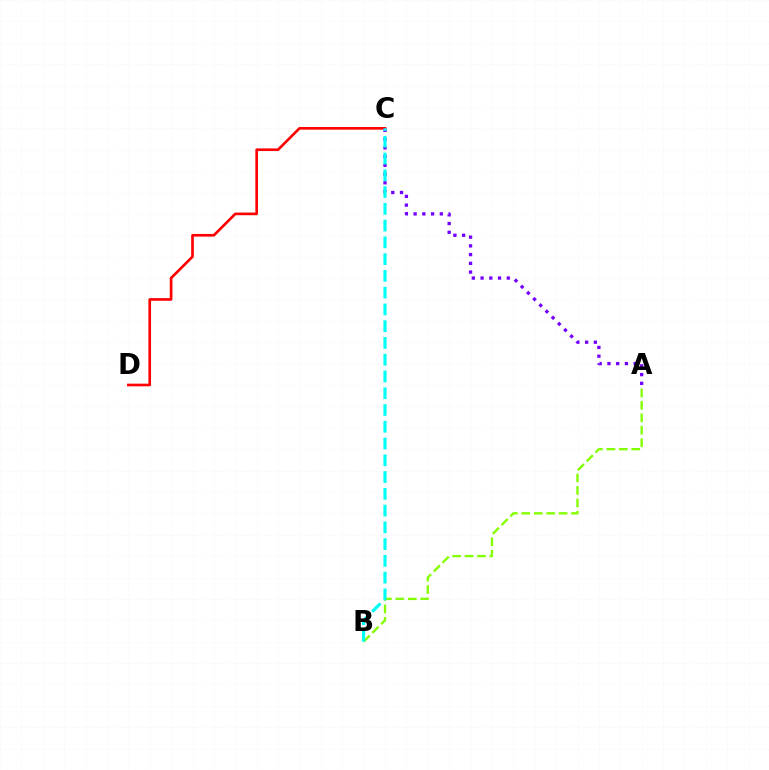{('C', 'D'): [{'color': '#ff0000', 'line_style': 'solid', 'thickness': 1.91}], ('A', 'C'): [{'color': '#7200ff', 'line_style': 'dotted', 'thickness': 2.38}], ('A', 'B'): [{'color': '#84ff00', 'line_style': 'dashed', 'thickness': 1.69}], ('B', 'C'): [{'color': '#00fff6', 'line_style': 'dashed', 'thickness': 2.28}]}